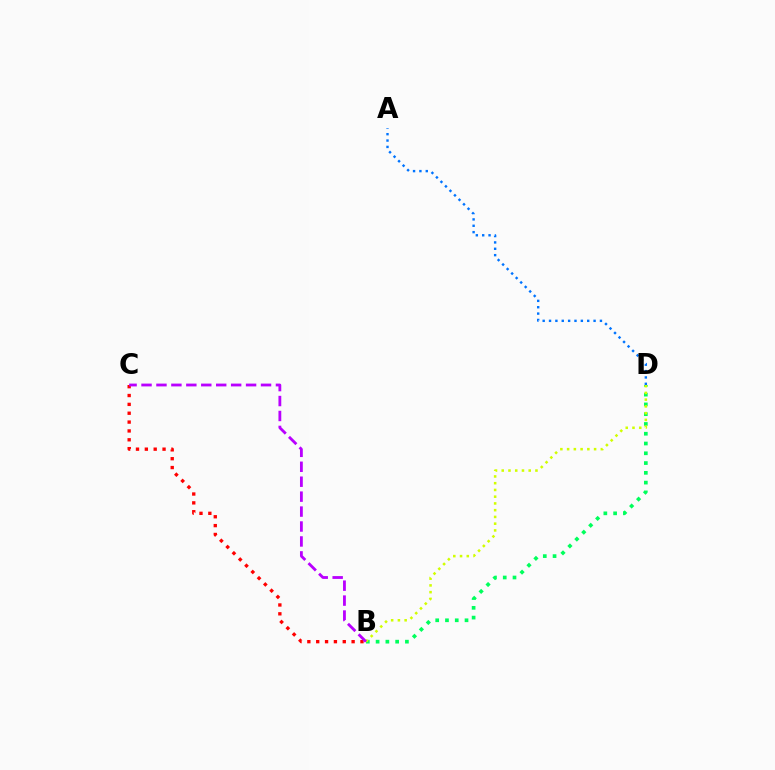{('B', 'D'): [{'color': '#00ff5c', 'line_style': 'dotted', 'thickness': 2.66}, {'color': '#d1ff00', 'line_style': 'dotted', 'thickness': 1.83}], ('B', 'C'): [{'color': '#ff0000', 'line_style': 'dotted', 'thickness': 2.41}, {'color': '#b900ff', 'line_style': 'dashed', 'thickness': 2.03}], ('A', 'D'): [{'color': '#0074ff', 'line_style': 'dotted', 'thickness': 1.73}]}